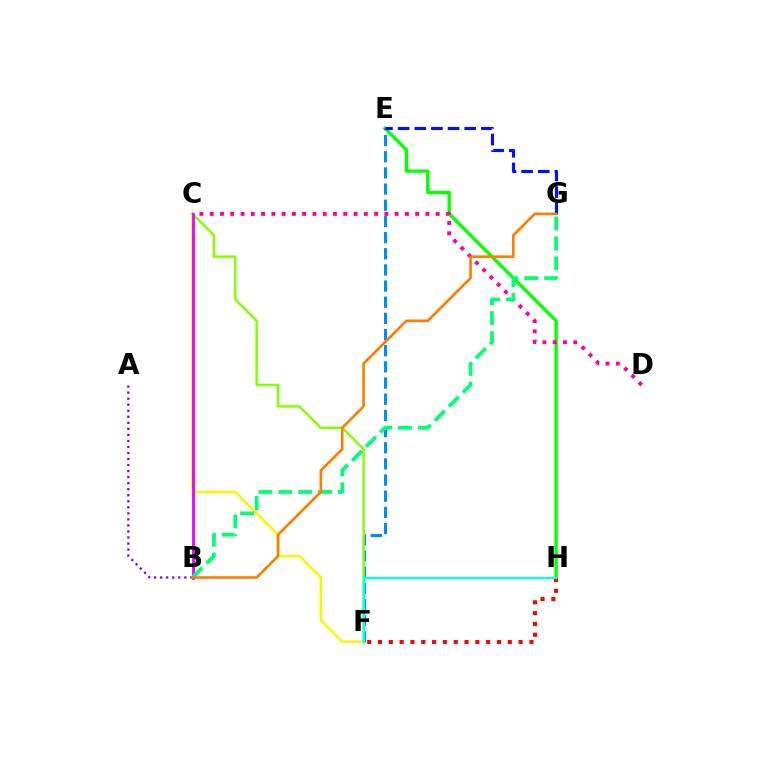{('E', 'H'): [{'color': '#08ff00', 'line_style': 'solid', 'thickness': 2.41}], ('C', 'D'): [{'color': '#ff0094', 'line_style': 'dotted', 'thickness': 2.79}], ('A', 'B'): [{'color': '#7200ff', 'line_style': 'dotted', 'thickness': 1.64}], ('C', 'F'): [{'color': '#fcf500', 'line_style': 'solid', 'thickness': 1.79}, {'color': '#84ff00', 'line_style': 'solid', 'thickness': 1.78}], ('E', 'F'): [{'color': '#008cff', 'line_style': 'dashed', 'thickness': 2.2}], ('E', 'G'): [{'color': '#0010ff', 'line_style': 'dashed', 'thickness': 2.26}], ('F', 'H'): [{'color': '#ff0000', 'line_style': 'dotted', 'thickness': 2.94}, {'color': '#00fff6', 'line_style': 'solid', 'thickness': 1.64}], ('B', 'C'): [{'color': '#ee00ff', 'line_style': 'solid', 'thickness': 2.03}], ('B', 'G'): [{'color': '#00ff74', 'line_style': 'dashed', 'thickness': 2.7}, {'color': '#ff7c00', 'line_style': 'solid', 'thickness': 1.9}]}